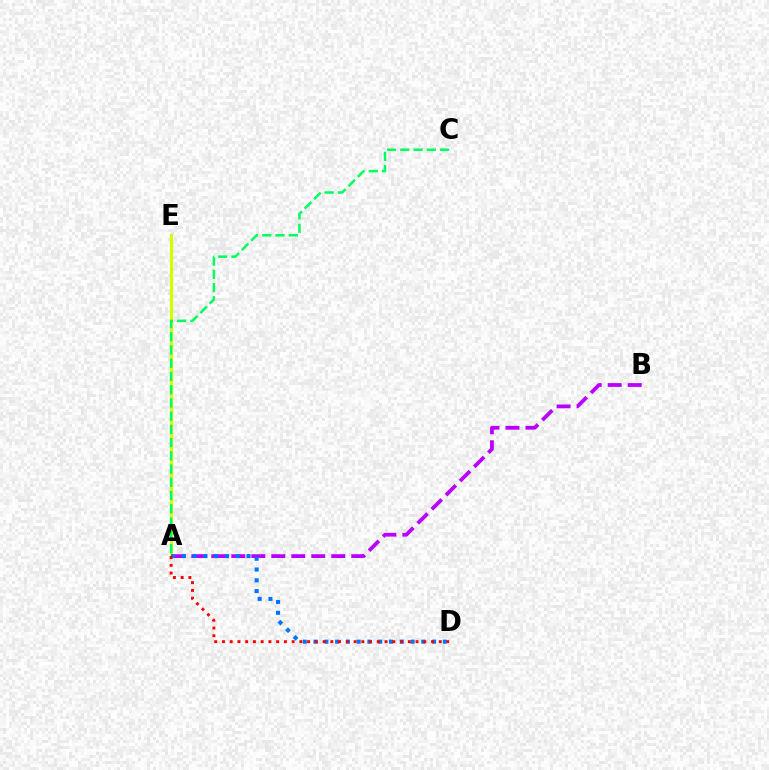{('A', 'E'): [{'color': '#d1ff00', 'line_style': 'solid', 'thickness': 2.27}], ('A', 'C'): [{'color': '#00ff5c', 'line_style': 'dashed', 'thickness': 1.8}], ('A', 'B'): [{'color': '#b900ff', 'line_style': 'dashed', 'thickness': 2.72}], ('A', 'D'): [{'color': '#0074ff', 'line_style': 'dotted', 'thickness': 2.93}, {'color': '#ff0000', 'line_style': 'dotted', 'thickness': 2.1}]}